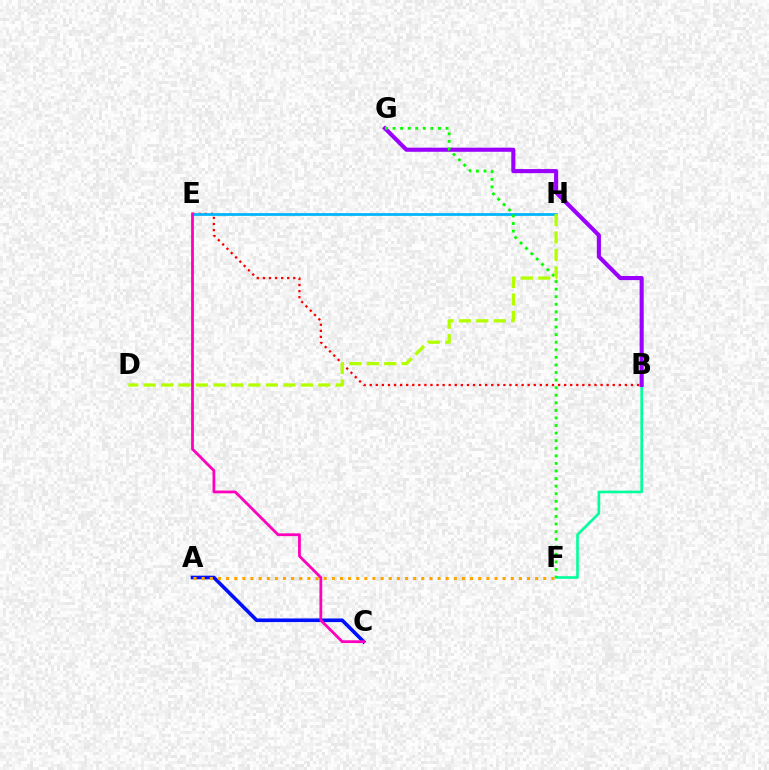{('B', 'E'): [{'color': '#ff0000', 'line_style': 'dotted', 'thickness': 1.65}], ('A', 'C'): [{'color': '#0010ff', 'line_style': 'solid', 'thickness': 2.62}], ('E', 'H'): [{'color': '#00b5ff', 'line_style': 'solid', 'thickness': 1.98}], ('B', 'F'): [{'color': '#00ff9d', 'line_style': 'solid', 'thickness': 1.89}], ('B', 'G'): [{'color': '#9b00ff', 'line_style': 'solid', 'thickness': 2.95}], ('C', 'E'): [{'color': '#ff00bd', 'line_style': 'solid', 'thickness': 2.0}], ('F', 'G'): [{'color': '#08ff00', 'line_style': 'dotted', 'thickness': 2.06}], ('D', 'H'): [{'color': '#b3ff00', 'line_style': 'dashed', 'thickness': 2.37}], ('A', 'F'): [{'color': '#ffa500', 'line_style': 'dotted', 'thickness': 2.21}]}